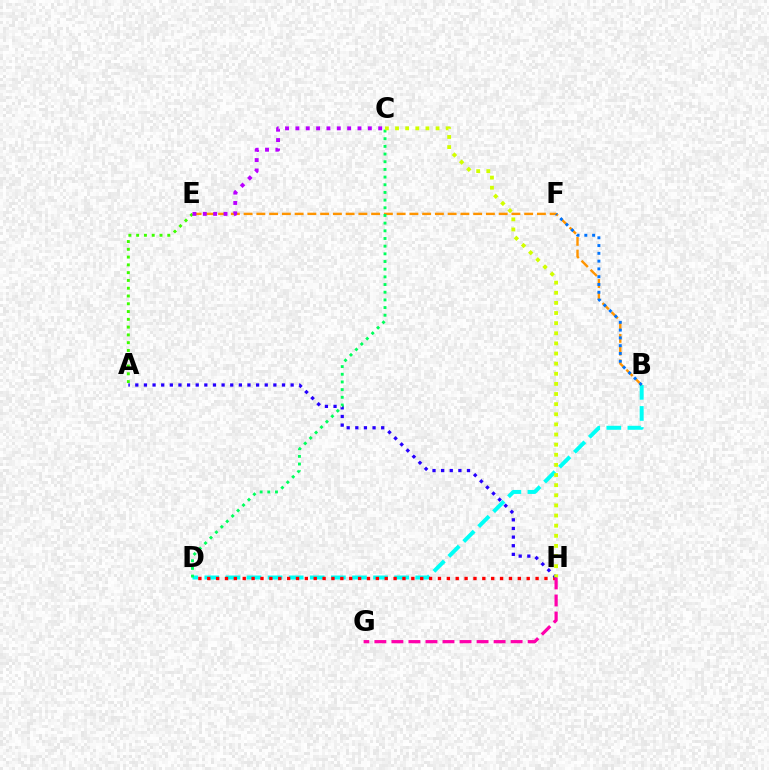{('B', 'D'): [{'color': '#00fff6', 'line_style': 'dashed', 'thickness': 2.87}], ('B', 'E'): [{'color': '#ff9400', 'line_style': 'dashed', 'thickness': 1.73}], ('D', 'H'): [{'color': '#ff0000', 'line_style': 'dotted', 'thickness': 2.41}], ('A', 'E'): [{'color': '#3dff00', 'line_style': 'dotted', 'thickness': 2.11}], ('A', 'H'): [{'color': '#2500ff', 'line_style': 'dotted', 'thickness': 2.34}], ('C', 'D'): [{'color': '#00ff5c', 'line_style': 'dotted', 'thickness': 2.09}], ('C', 'H'): [{'color': '#d1ff00', 'line_style': 'dotted', 'thickness': 2.75}], ('C', 'E'): [{'color': '#b900ff', 'line_style': 'dotted', 'thickness': 2.81}], ('G', 'H'): [{'color': '#ff00ac', 'line_style': 'dashed', 'thickness': 2.31}], ('B', 'F'): [{'color': '#0074ff', 'line_style': 'dotted', 'thickness': 2.12}]}